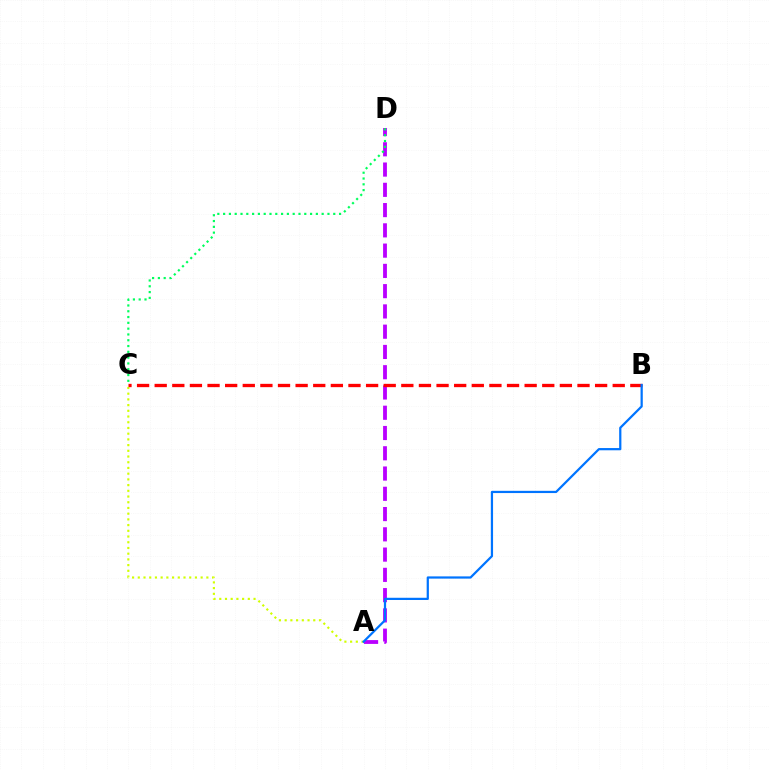{('A', 'C'): [{'color': '#d1ff00', 'line_style': 'dotted', 'thickness': 1.55}], ('A', 'D'): [{'color': '#b900ff', 'line_style': 'dashed', 'thickness': 2.75}], ('C', 'D'): [{'color': '#00ff5c', 'line_style': 'dotted', 'thickness': 1.57}], ('B', 'C'): [{'color': '#ff0000', 'line_style': 'dashed', 'thickness': 2.39}], ('A', 'B'): [{'color': '#0074ff', 'line_style': 'solid', 'thickness': 1.61}]}